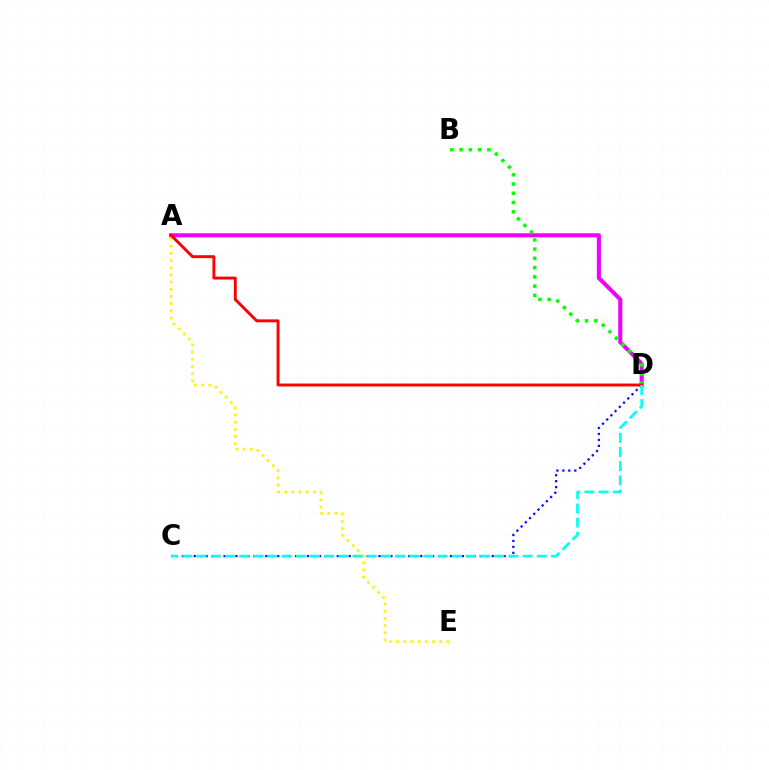{('C', 'D'): [{'color': '#0010ff', 'line_style': 'dotted', 'thickness': 1.62}, {'color': '#00fff6', 'line_style': 'dashed', 'thickness': 1.93}], ('A', 'D'): [{'color': '#ee00ff', 'line_style': 'solid', 'thickness': 2.93}, {'color': '#ff0000', 'line_style': 'solid', 'thickness': 2.1}], ('A', 'E'): [{'color': '#fcf500', 'line_style': 'dotted', 'thickness': 1.95}], ('B', 'D'): [{'color': '#08ff00', 'line_style': 'dotted', 'thickness': 2.51}]}